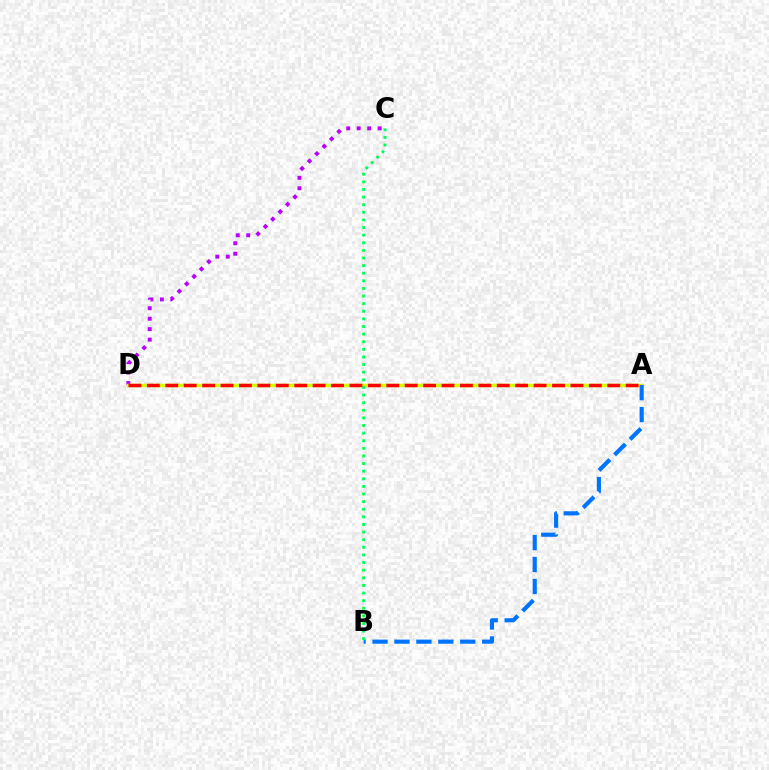{('C', 'D'): [{'color': '#b900ff', 'line_style': 'dotted', 'thickness': 2.84}], ('A', 'D'): [{'color': '#d1ff00', 'line_style': 'solid', 'thickness': 2.49}, {'color': '#ff0000', 'line_style': 'dashed', 'thickness': 2.5}], ('A', 'B'): [{'color': '#0074ff', 'line_style': 'dashed', 'thickness': 2.98}], ('B', 'C'): [{'color': '#00ff5c', 'line_style': 'dotted', 'thickness': 2.07}]}